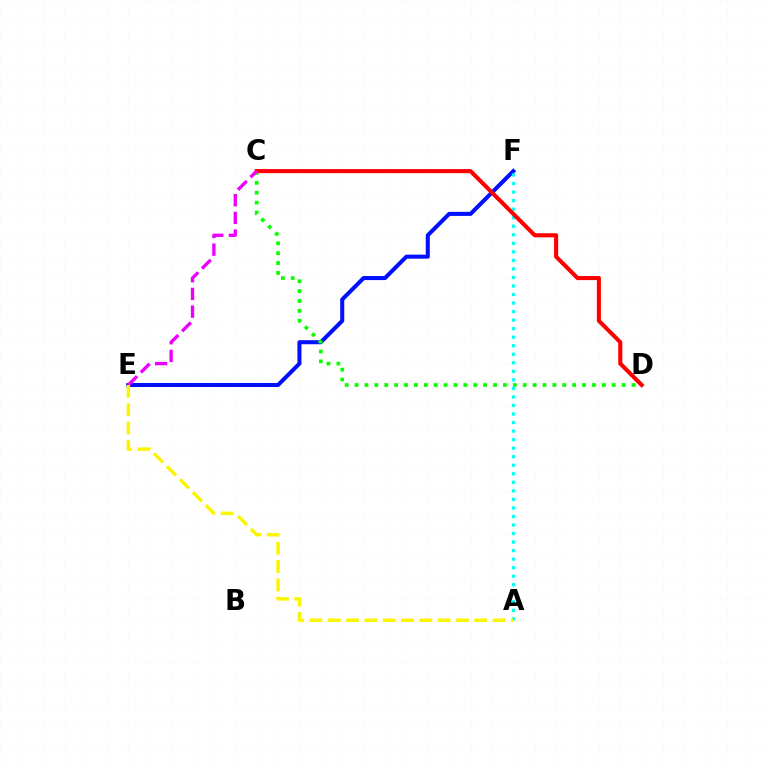{('E', 'F'): [{'color': '#0010ff', 'line_style': 'solid', 'thickness': 2.91}], ('C', 'D'): [{'color': '#08ff00', 'line_style': 'dotted', 'thickness': 2.69}, {'color': '#ff0000', 'line_style': 'solid', 'thickness': 2.94}], ('A', 'F'): [{'color': '#00fff6', 'line_style': 'dotted', 'thickness': 2.32}], ('C', 'E'): [{'color': '#ee00ff', 'line_style': 'dashed', 'thickness': 2.41}], ('A', 'E'): [{'color': '#fcf500', 'line_style': 'dashed', 'thickness': 2.49}]}